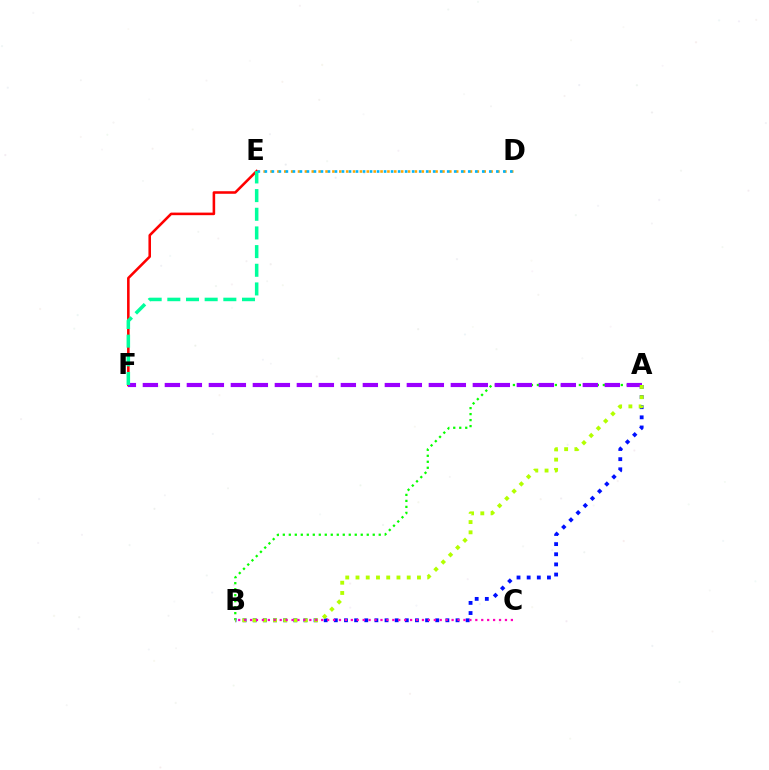{('A', 'B'): [{'color': '#08ff00', 'line_style': 'dotted', 'thickness': 1.63}, {'color': '#0010ff', 'line_style': 'dotted', 'thickness': 2.75}, {'color': '#b3ff00', 'line_style': 'dotted', 'thickness': 2.78}], ('E', 'F'): [{'color': '#ff0000', 'line_style': 'solid', 'thickness': 1.85}, {'color': '#00ff9d', 'line_style': 'dashed', 'thickness': 2.54}], ('A', 'F'): [{'color': '#9b00ff', 'line_style': 'dashed', 'thickness': 2.99}], ('D', 'E'): [{'color': '#ffa500', 'line_style': 'dotted', 'thickness': 1.87}, {'color': '#00b5ff', 'line_style': 'dotted', 'thickness': 1.91}], ('B', 'C'): [{'color': '#ff00bd', 'line_style': 'dotted', 'thickness': 1.61}]}